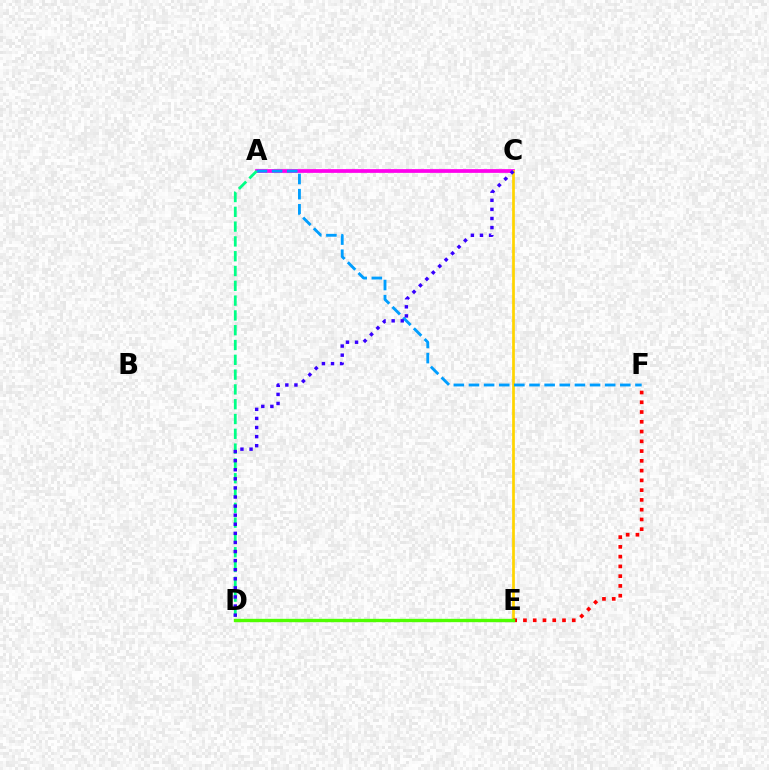{('A', 'C'): [{'color': '#ff00ed', 'line_style': 'solid', 'thickness': 2.69}], ('C', 'E'): [{'color': '#ffd500', 'line_style': 'solid', 'thickness': 1.96}], ('A', 'F'): [{'color': '#009eff', 'line_style': 'dashed', 'thickness': 2.06}], ('A', 'D'): [{'color': '#00ff86', 'line_style': 'dashed', 'thickness': 2.01}], ('E', 'F'): [{'color': '#ff0000', 'line_style': 'dotted', 'thickness': 2.65}], ('D', 'E'): [{'color': '#4fff00', 'line_style': 'solid', 'thickness': 2.42}], ('C', 'D'): [{'color': '#3700ff', 'line_style': 'dotted', 'thickness': 2.47}]}